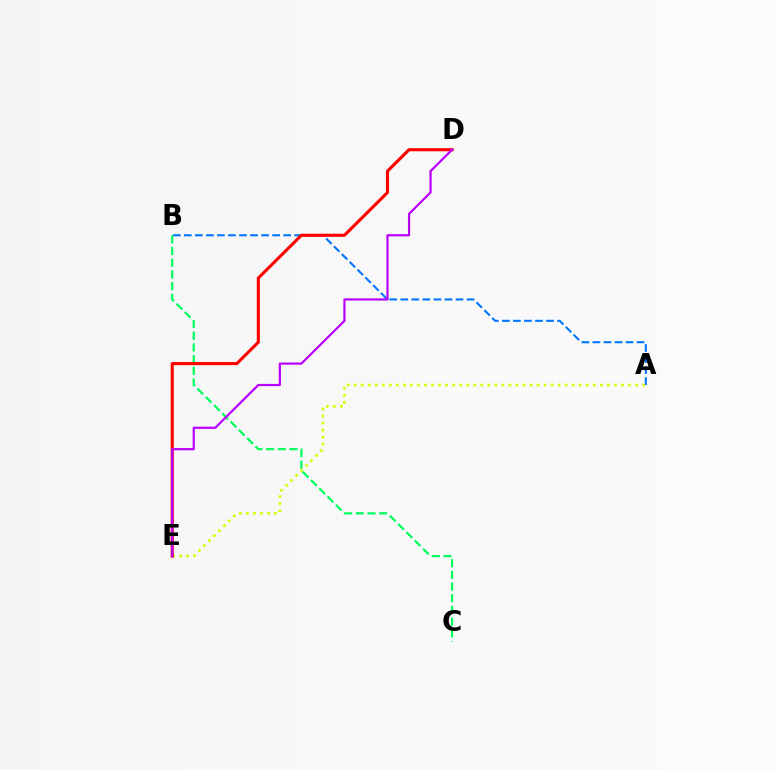{('B', 'C'): [{'color': '#00ff5c', 'line_style': 'dashed', 'thickness': 1.59}], ('A', 'B'): [{'color': '#0074ff', 'line_style': 'dashed', 'thickness': 1.5}], ('A', 'E'): [{'color': '#d1ff00', 'line_style': 'dotted', 'thickness': 1.91}], ('D', 'E'): [{'color': '#ff0000', 'line_style': 'solid', 'thickness': 2.23}, {'color': '#b900ff', 'line_style': 'solid', 'thickness': 1.59}]}